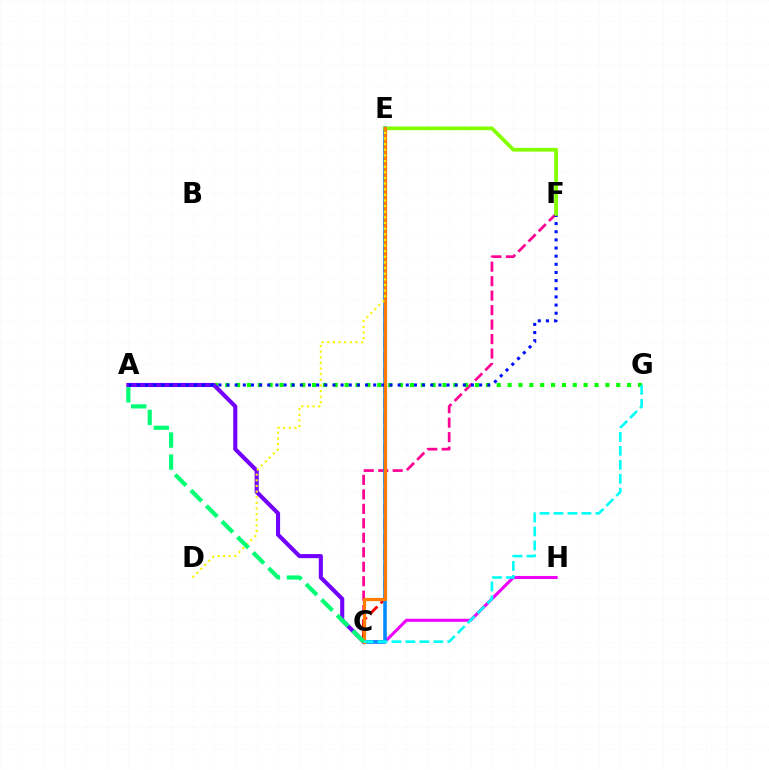{('C', 'F'): [{'color': '#ff0094', 'line_style': 'dashed', 'thickness': 1.97}], ('C', 'E'): [{'color': '#ff0000', 'line_style': 'dashed', 'thickness': 2.06}, {'color': '#008cff', 'line_style': 'solid', 'thickness': 2.57}, {'color': '#ff7c00', 'line_style': 'solid', 'thickness': 2.34}], ('A', 'G'): [{'color': '#08ff00', 'line_style': 'dotted', 'thickness': 2.95}], ('A', 'C'): [{'color': '#7200ff', 'line_style': 'solid', 'thickness': 2.94}, {'color': '#00ff74', 'line_style': 'dashed', 'thickness': 2.99}], ('C', 'H'): [{'color': '#ee00ff', 'line_style': 'solid', 'thickness': 2.21}], ('A', 'F'): [{'color': '#0010ff', 'line_style': 'dotted', 'thickness': 2.21}], ('E', 'F'): [{'color': '#84ff00', 'line_style': 'solid', 'thickness': 2.69}], ('D', 'E'): [{'color': '#fcf500', 'line_style': 'dotted', 'thickness': 1.53}], ('C', 'G'): [{'color': '#00fff6', 'line_style': 'dashed', 'thickness': 1.9}]}